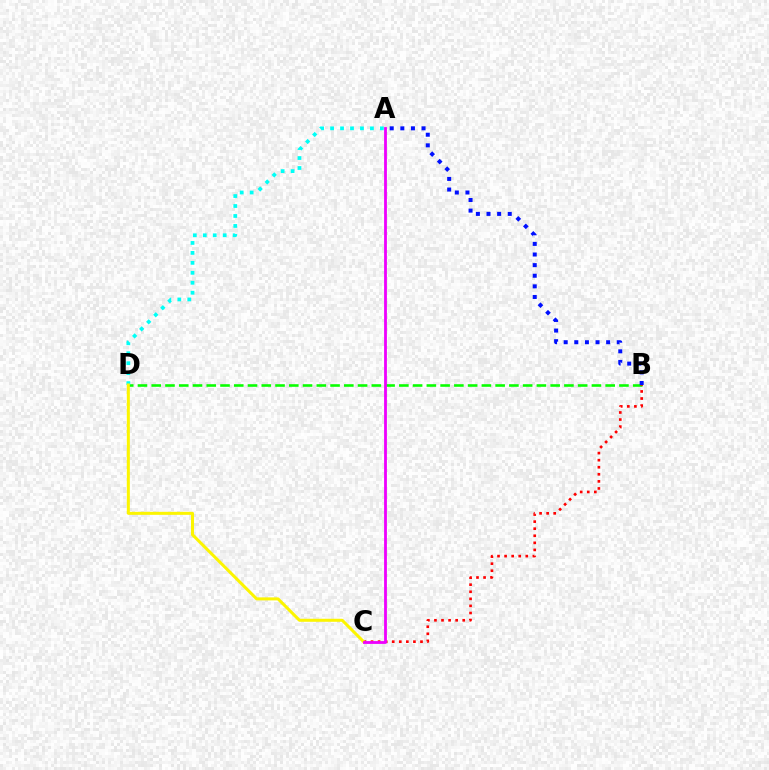{('B', 'D'): [{'color': '#08ff00', 'line_style': 'dashed', 'thickness': 1.87}], ('A', 'D'): [{'color': '#00fff6', 'line_style': 'dotted', 'thickness': 2.71}], ('B', 'C'): [{'color': '#ff0000', 'line_style': 'dotted', 'thickness': 1.92}], ('A', 'B'): [{'color': '#0010ff', 'line_style': 'dotted', 'thickness': 2.88}], ('C', 'D'): [{'color': '#fcf500', 'line_style': 'solid', 'thickness': 2.18}], ('A', 'C'): [{'color': '#ee00ff', 'line_style': 'solid', 'thickness': 2.02}]}